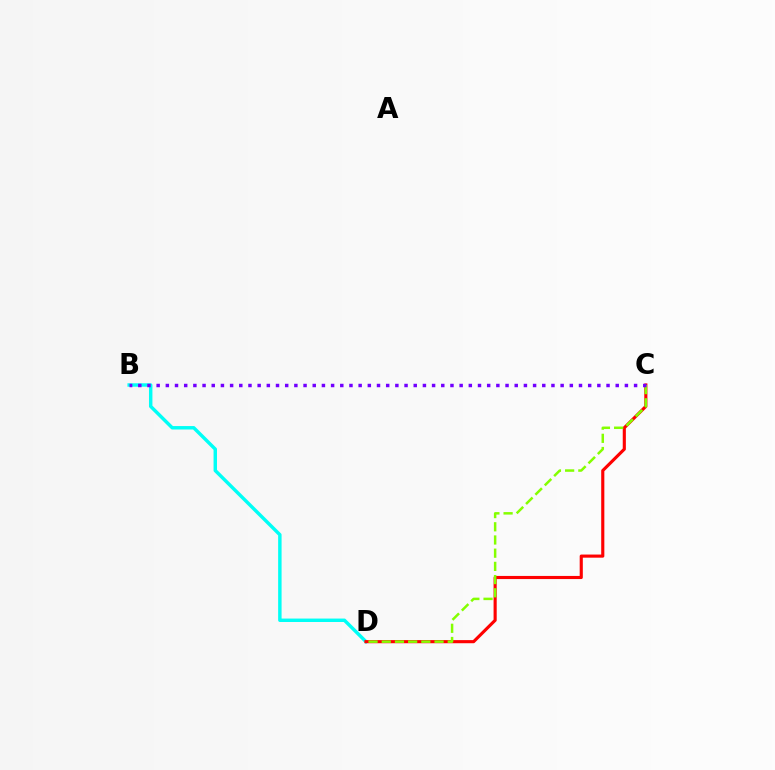{('B', 'D'): [{'color': '#00fff6', 'line_style': 'solid', 'thickness': 2.48}], ('C', 'D'): [{'color': '#ff0000', 'line_style': 'solid', 'thickness': 2.25}, {'color': '#84ff00', 'line_style': 'dashed', 'thickness': 1.79}], ('B', 'C'): [{'color': '#7200ff', 'line_style': 'dotted', 'thickness': 2.49}]}